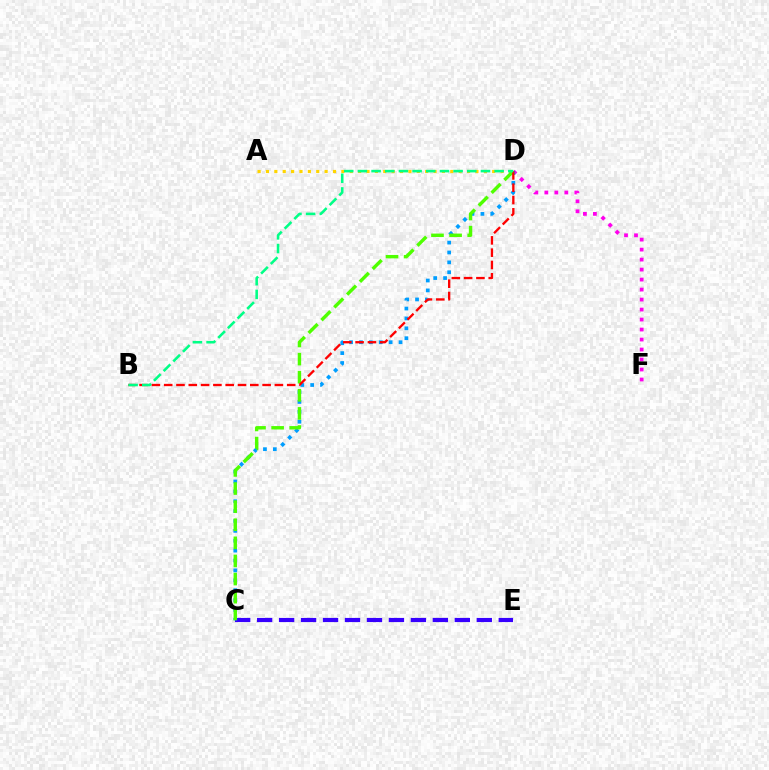{('D', 'F'): [{'color': '#ff00ed', 'line_style': 'dotted', 'thickness': 2.72}], ('A', 'D'): [{'color': '#ffd500', 'line_style': 'dotted', 'thickness': 2.28}], ('C', 'E'): [{'color': '#3700ff', 'line_style': 'dashed', 'thickness': 2.98}], ('C', 'D'): [{'color': '#009eff', 'line_style': 'dotted', 'thickness': 2.69}, {'color': '#4fff00', 'line_style': 'dashed', 'thickness': 2.46}], ('B', 'D'): [{'color': '#ff0000', 'line_style': 'dashed', 'thickness': 1.67}, {'color': '#00ff86', 'line_style': 'dashed', 'thickness': 1.86}]}